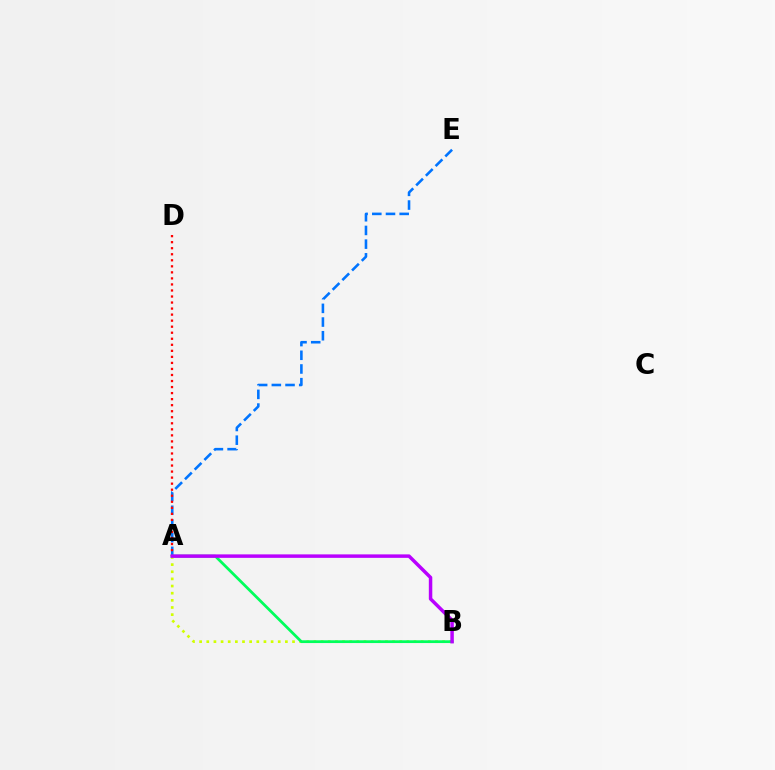{('A', 'B'): [{'color': '#d1ff00', 'line_style': 'dotted', 'thickness': 1.94}, {'color': '#00ff5c', 'line_style': 'solid', 'thickness': 1.99}, {'color': '#b900ff', 'line_style': 'solid', 'thickness': 2.5}], ('A', 'E'): [{'color': '#0074ff', 'line_style': 'dashed', 'thickness': 1.86}], ('A', 'D'): [{'color': '#ff0000', 'line_style': 'dotted', 'thickness': 1.64}]}